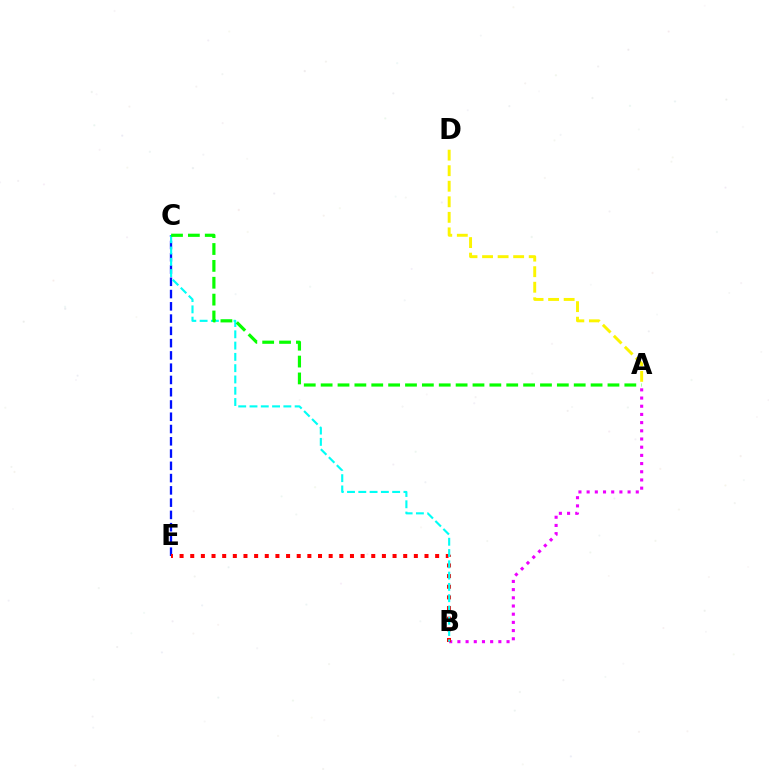{('A', 'D'): [{'color': '#fcf500', 'line_style': 'dashed', 'thickness': 2.11}], ('A', 'B'): [{'color': '#ee00ff', 'line_style': 'dotted', 'thickness': 2.23}], ('C', 'E'): [{'color': '#0010ff', 'line_style': 'dashed', 'thickness': 1.67}], ('B', 'E'): [{'color': '#ff0000', 'line_style': 'dotted', 'thickness': 2.89}], ('B', 'C'): [{'color': '#00fff6', 'line_style': 'dashed', 'thickness': 1.53}], ('A', 'C'): [{'color': '#08ff00', 'line_style': 'dashed', 'thickness': 2.29}]}